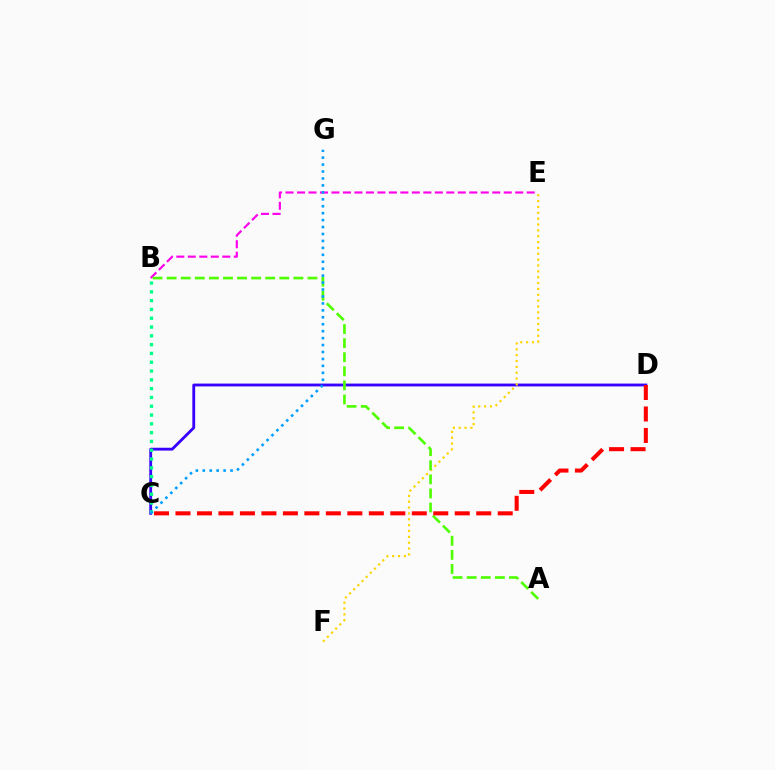{('C', 'D'): [{'color': '#3700ff', 'line_style': 'solid', 'thickness': 2.04}, {'color': '#ff0000', 'line_style': 'dashed', 'thickness': 2.92}], ('B', 'C'): [{'color': '#00ff86', 'line_style': 'dotted', 'thickness': 2.39}], ('E', 'F'): [{'color': '#ffd500', 'line_style': 'dotted', 'thickness': 1.59}], ('B', 'E'): [{'color': '#ff00ed', 'line_style': 'dashed', 'thickness': 1.56}], ('A', 'B'): [{'color': '#4fff00', 'line_style': 'dashed', 'thickness': 1.91}], ('C', 'G'): [{'color': '#009eff', 'line_style': 'dotted', 'thickness': 1.89}]}